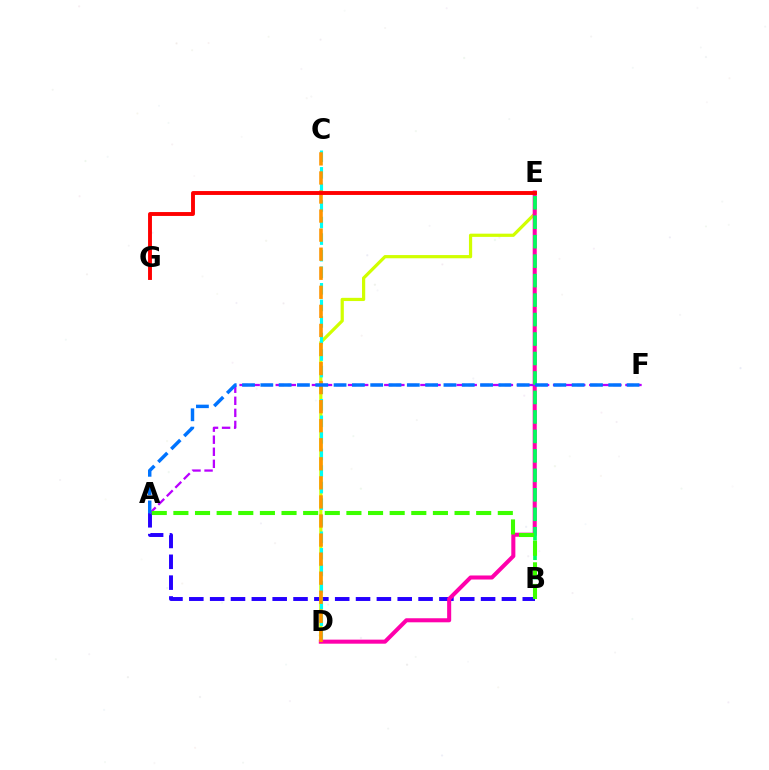{('A', 'B'): [{'color': '#2500ff', 'line_style': 'dashed', 'thickness': 2.83}, {'color': '#3dff00', 'line_style': 'dashed', 'thickness': 2.94}], ('D', 'E'): [{'color': '#d1ff00', 'line_style': 'solid', 'thickness': 2.31}, {'color': '#ff00ac', 'line_style': 'solid', 'thickness': 2.92}], ('C', 'D'): [{'color': '#00fff6', 'line_style': 'dashed', 'thickness': 2.25}, {'color': '#ff9400', 'line_style': 'dashed', 'thickness': 2.59}], ('A', 'F'): [{'color': '#b900ff', 'line_style': 'dashed', 'thickness': 1.64}, {'color': '#0074ff', 'line_style': 'dashed', 'thickness': 2.49}], ('B', 'E'): [{'color': '#00ff5c', 'line_style': 'dashed', 'thickness': 2.65}], ('E', 'G'): [{'color': '#ff0000', 'line_style': 'solid', 'thickness': 2.8}]}